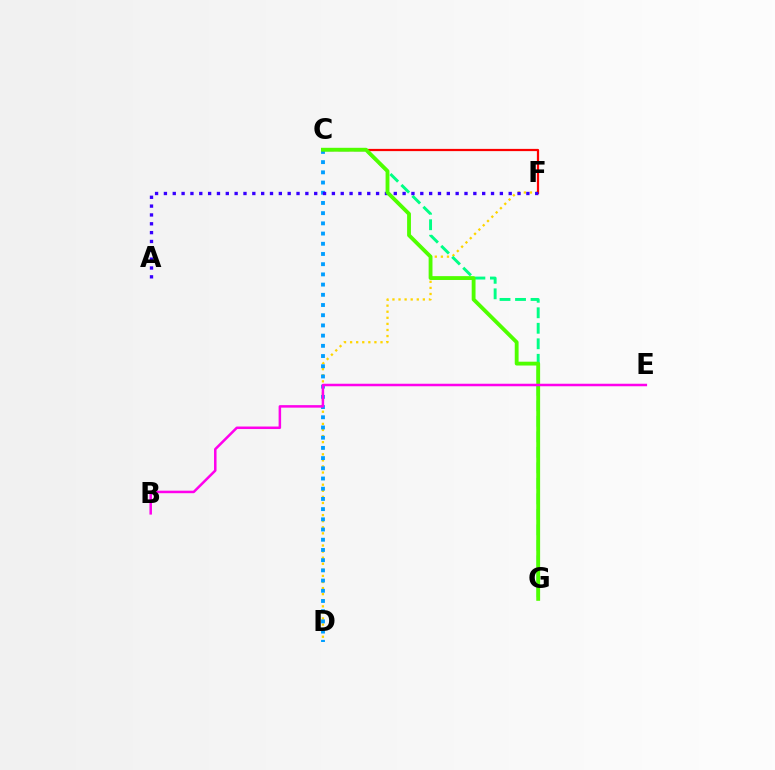{('D', 'F'): [{'color': '#ffd500', 'line_style': 'dotted', 'thickness': 1.65}], ('C', 'D'): [{'color': '#009eff', 'line_style': 'dotted', 'thickness': 2.77}], ('C', 'G'): [{'color': '#00ff86', 'line_style': 'dashed', 'thickness': 2.11}, {'color': '#4fff00', 'line_style': 'solid', 'thickness': 2.76}], ('C', 'F'): [{'color': '#ff0000', 'line_style': 'solid', 'thickness': 1.6}], ('A', 'F'): [{'color': '#3700ff', 'line_style': 'dotted', 'thickness': 2.4}], ('B', 'E'): [{'color': '#ff00ed', 'line_style': 'solid', 'thickness': 1.81}]}